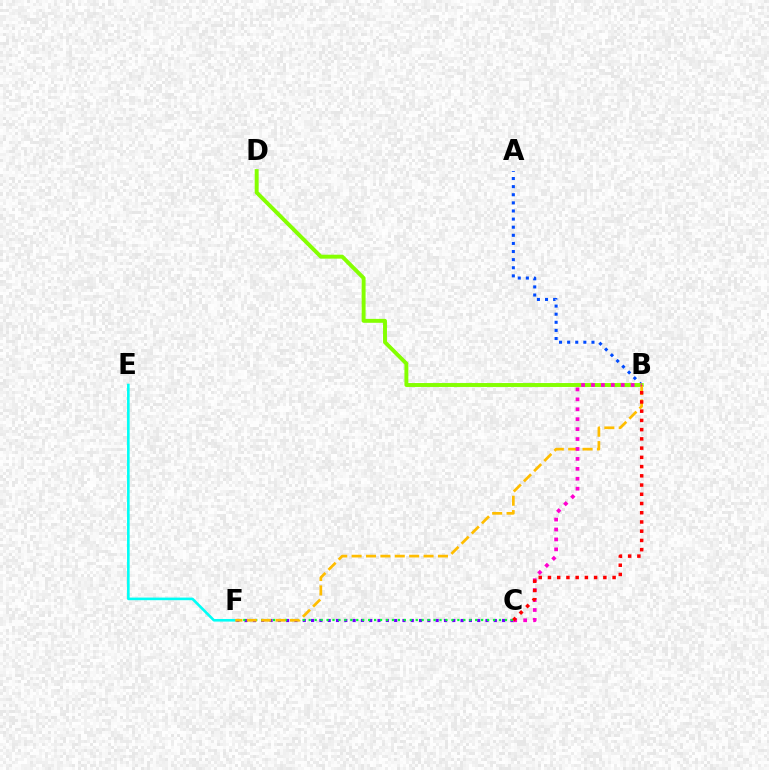{('E', 'F'): [{'color': '#00fff6', 'line_style': 'solid', 'thickness': 1.88}], ('A', 'B'): [{'color': '#004bff', 'line_style': 'dotted', 'thickness': 2.2}], ('C', 'F'): [{'color': '#7200ff', 'line_style': 'dotted', 'thickness': 2.26}, {'color': '#00ff39', 'line_style': 'dotted', 'thickness': 1.62}], ('B', 'D'): [{'color': '#84ff00', 'line_style': 'solid', 'thickness': 2.83}], ('B', 'F'): [{'color': '#ffbd00', 'line_style': 'dashed', 'thickness': 1.95}], ('B', 'C'): [{'color': '#ff00cf', 'line_style': 'dotted', 'thickness': 2.7}, {'color': '#ff0000', 'line_style': 'dotted', 'thickness': 2.51}]}